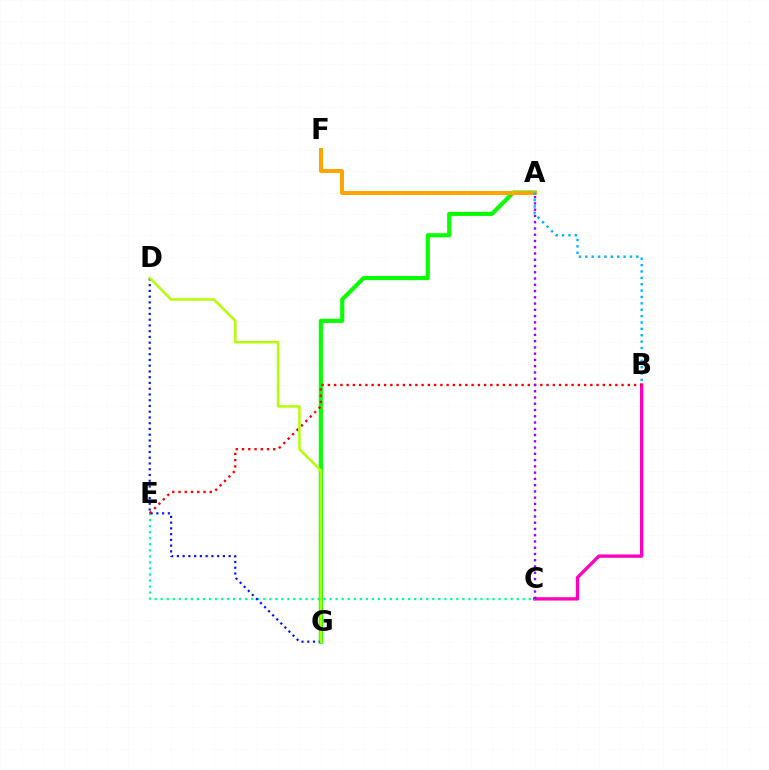{('B', 'C'): [{'color': '#ff00bd', 'line_style': 'solid', 'thickness': 2.4}], ('C', 'E'): [{'color': '#00ff9d', 'line_style': 'dotted', 'thickness': 1.64}], ('A', 'G'): [{'color': '#08ff00', 'line_style': 'solid', 'thickness': 2.97}], ('A', 'F'): [{'color': '#ffa500', 'line_style': 'solid', 'thickness': 2.88}], ('D', 'G'): [{'color': '#0010ff', 'line_style': 'dotted', 'thickness': 1.56}, {'color': '#b3ff00', 'line_style': 'solid', 'thickness': 1.79}], ('B', 'E'): [{'color': '#ff0000', 'line_style': 'dotted', 'thickness': 1.7}], ('A', 'B'): [{'color': '#00b5ff', 'line_style': 'dotted', 'thickness': 1.73}], ('A', 'C'): [{'color': '#9b00ff', 'line_style': 'dotted', 'thickness': 1.7}]}